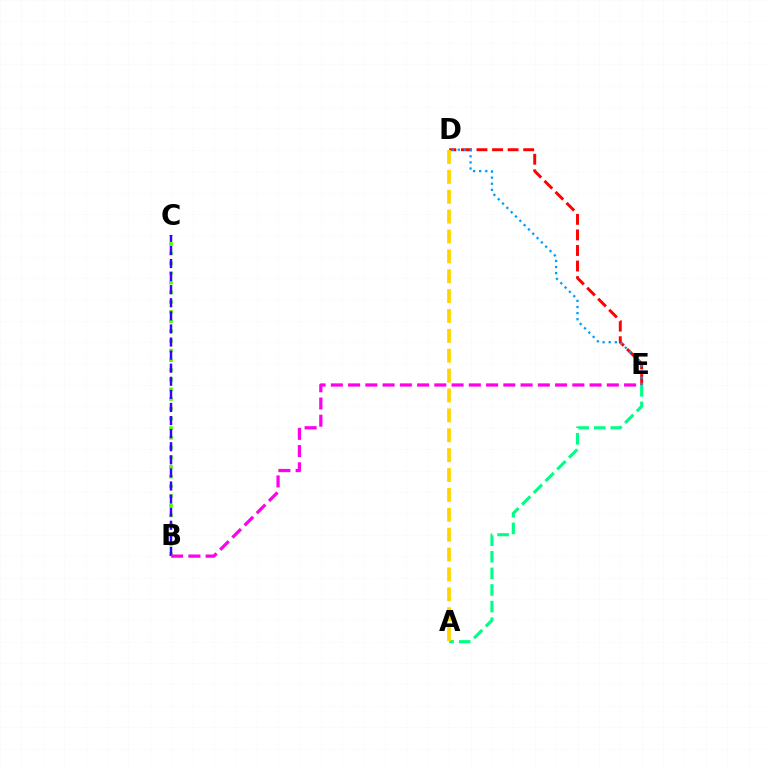{('D', 'E'): [{'color': '#ff0000', 'line_style': 'dashed', 'thickness': 2.11}, {'color': '#009eff', 'line_style': 'dotted', 'thickness': 1.66}], ('A', 'E'): [{'color': '#00ff86', 'line_style': 'dashed', 'thickness': 2.26}], ('A', 'D'): [{'color': '#ffd500', 'line_style': 'dashed', 'thickness': 2.7}], ('B', 'C'): [{'color': '#4fff00', 'line_style': 'dotted', 'thickness': 2.63}, {'color': '#3700ff', 'line_style': 'dashed', 'thickness': 1.78}], ('B', 'E'): [{'color': '#ff00ed', 'line_style': 'dashed', 'thickness': 2.34}]}